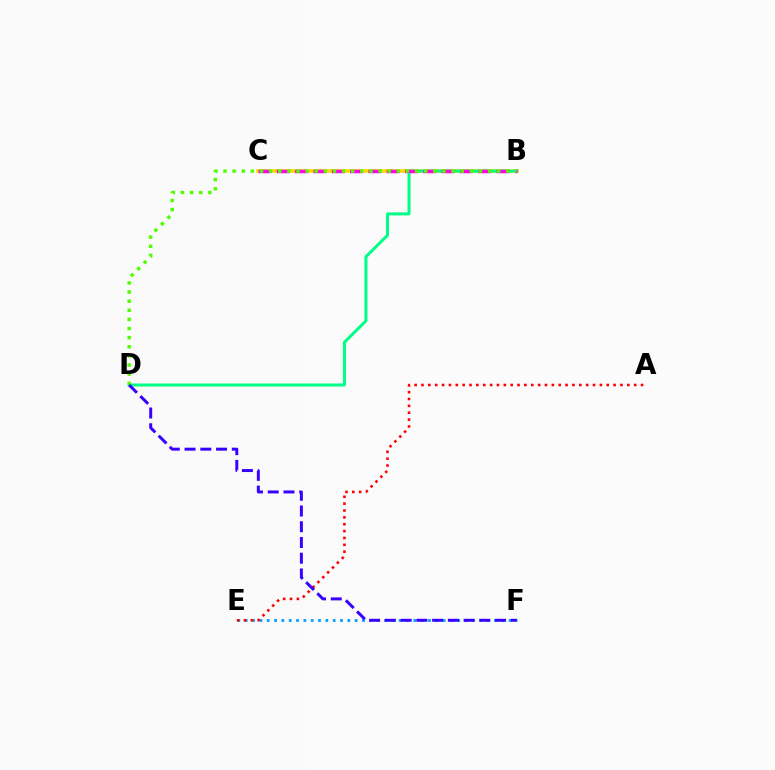{('B', 'C'): [{'color': '#ffd500', 'line_style': 'solid', 'thickness': 2.61}, {'color': '#ff00ed', 'line_style': 'dashed', 'thickness': 2.49}], ('B', 'D'): [{'color': '#00ff86', 'line_style': 'solid', 'thickness': 2.16}, {'color': '#4fff00', 'line_style': 'dotted', 'thickness': 2.48}], ('E', 'F'): [{'color': '#009eff', 'line_style': 'dotted', 'thickness': 1.99}], ('A', 'E'): [{'color': '#ff0000', 'line_style': 'dotted', 'thickness': 1.86}], ('D', 'F'): [{'color': '#3700ff', 'line_style': 'dashed', 'thickness': 2.14}]}